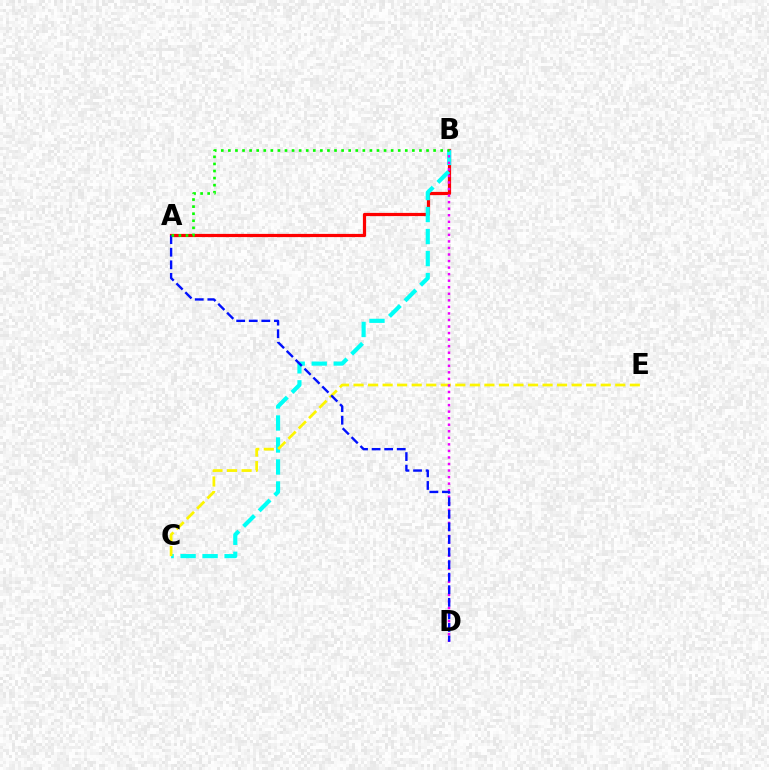{('A', 'B'): [{'color': '#ff0000', 'line_style': 'solid', 'thickness': 2.31}, {'color': '#08ff00', 'line_style': 'dotted', 'thickness': 1.92}], ('B', 'C'): [{'color': '#00fff6', 'line_style': 'dashed', 'thickness': 2.99}], ('C', 'E'): [{'color': '#fcf500', 'line_style': 'dashed', 'thickness': 1.98}], ('B', 'D'): [{'color': '#ee00ff', 'line_style': 'dotted', 'thickness': 1.78}], ('A', 'D'): [{'color': '#0010ff', 'line_style': 'dashed', 'thickness': 1.71}]}